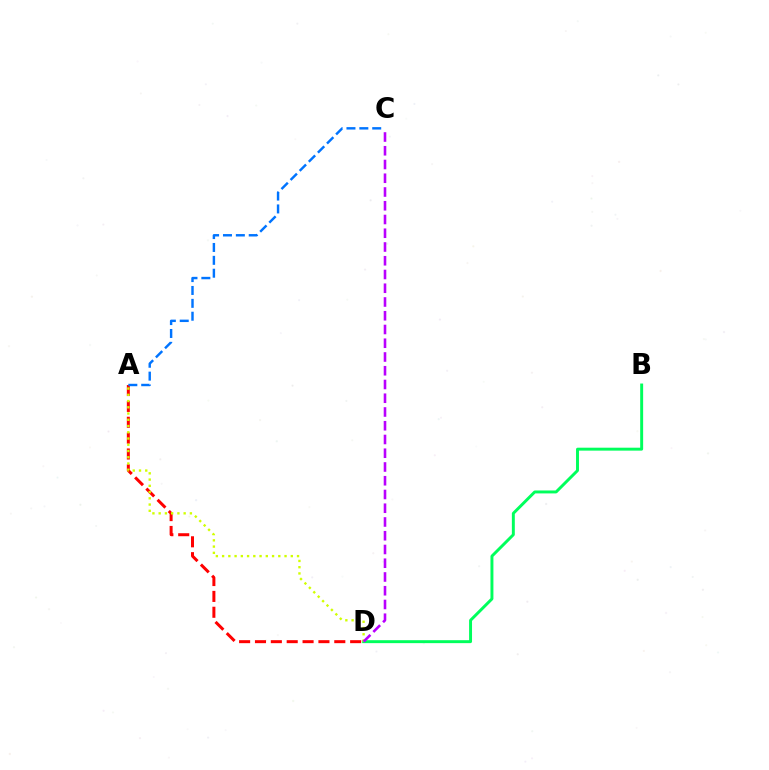{('B', 'D'): [{'color': '#00ff5c', 'line_style': 'solid', 'thickness': 2.12}], ('A', 'D'): [{'color': '#ff0000', 'line_style': 'dashed', 'thickness': 2.16}, {'color': '#d1ff00', 'line_style': 'dotted', 'thickness': 1.7}], ('A', 'C'): [{'color': '#0074ff', 'line_style': 'dashed', 'thickness': 1.75}], ('C', 'D'): [{'color': '#b900ff', 'line_style': 'dashed', 'thickness': 1.87}]}